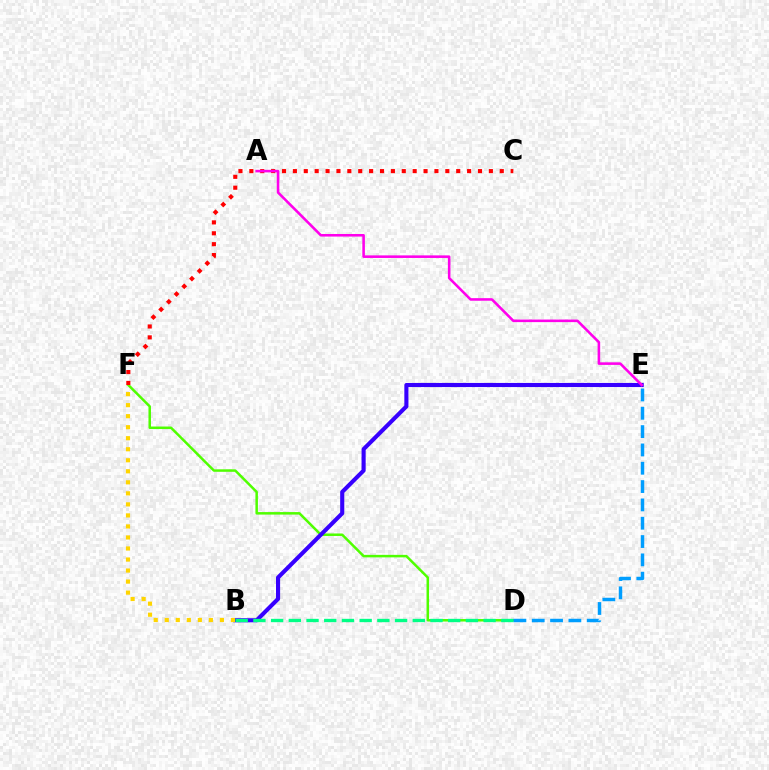{('D', 'F'): [{'color': '#4fff00', 'line_style': 'solid', 'thickness': 1.8}], ('C', 'F'): [{'color': '#ff0000', 'line_style': 'dotted', 'thickness': 2.96}], ('B', 'E'): [{'color': '#3700ff', 'line_style': 'solid', 'thickness': 2.96}], ('B', 'D'): [{'color': '#00ff86', 'line_style': 'dashed', 'thickness': 2.41}], ('A', 'E'): [{'color': '#ff00ed', 'line_style': 'solid', 'thickness': 1.86}], ('B', 'F'): [{'color': '#ffd500', 'line_style': 'dotted', 'thickness': 3.0}], ('D', 'E'): [{'color': '#009eff', 'line_style': 'dashed', 'thickness': 2.49}]}